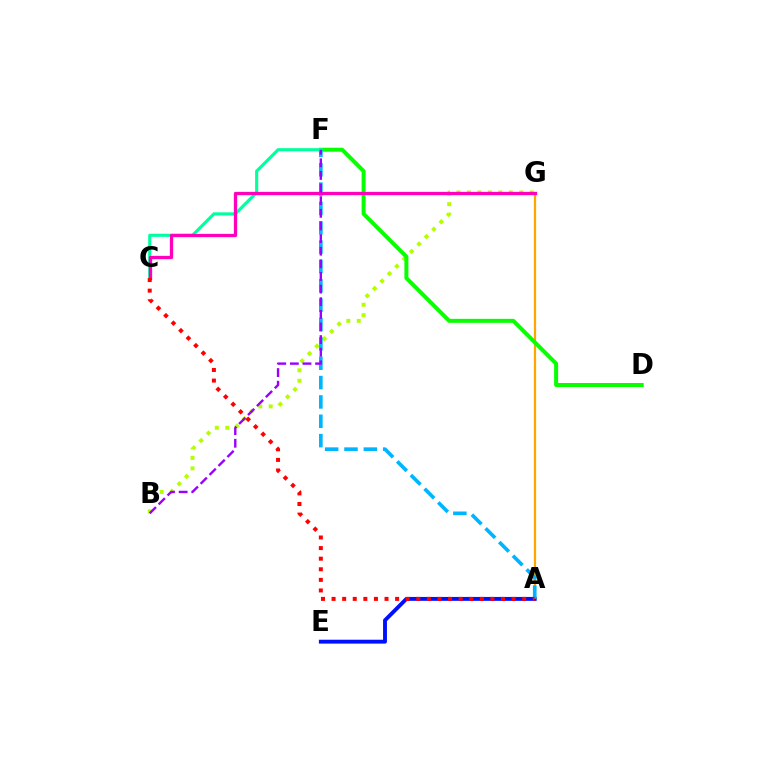{('A', 'G'): [{'color': '#ffa500', 'line_style': 'solid', 'thickness': 1.61}], ('B', 'G'): [{'color': '#b3ff00', 'line_style': 'dotted', 'thickness': 2.84}], ('A', 'E'): [{'color': '#0010ff', 'line_style': 'solid', 'thickness': 2.8}], ('D', 'F'): [{'color': '#08ff00', 'line_style': 'solid', 'thickness': 2.87}], ('A', 'F'): [{'color': '#00b5ff', 'line_style': 'dashed', 'thickness': 2.63}], ('C', 'F'): [{'color': '#00ff9d', 'line_style': 'solid', 'thickness': 2.24}], ('C', 'G'): [{'color': '#ff00bd', 'line_style': 'solid', 'thickness': 2.38}], ('B', 'F'): [{'color': '#9b00ff', 'line_style': 'dashed', 'thickness': 1.72}], ('A', 'C'): [{'color': '#ff0000', 'line_style': 'dotted', 'thickness': 2.88}]}